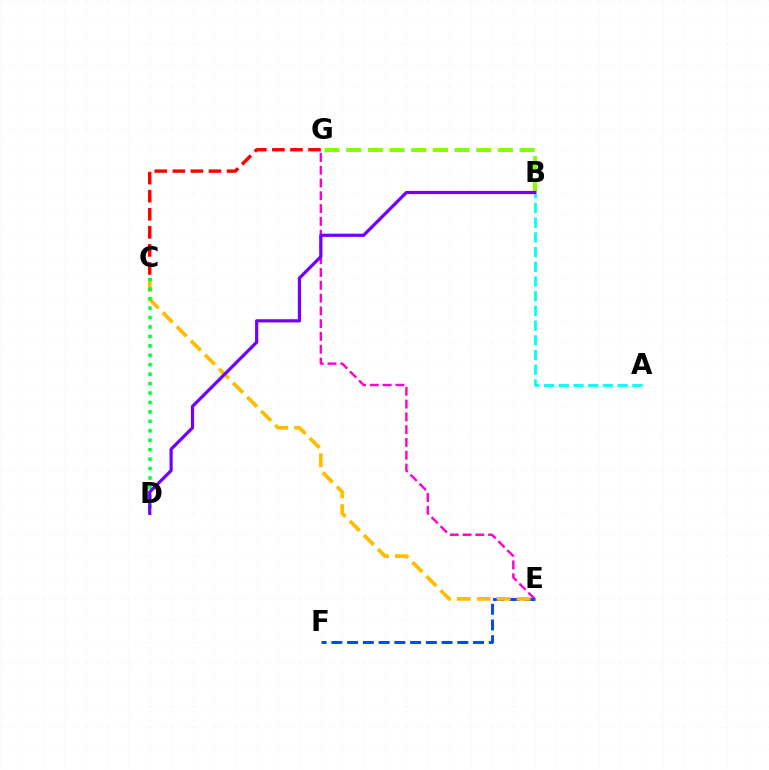{('B', 'G'): [{'color': '#84ff00', 'line_style': 'dashed', 'thickness': 2.94}], ('E', 'G'): [{'color': '#ff00cf', 'line_style': 'dashed', 'thickness': 1.74}], ('E', 'F'): [{'color': '#004bff', 'line_style': 'dashed', 'thickness': 2.14}], ('C', 'E'): [{'color': '#ffbd00', 'line_style': 'dashed', 'thickness': 2.7}], ('C', 'D'): [{'color': '#00ff39', 'line_style': 'dotted', 'thickness': 2.56}], ('A', 'B'): [{'color': '#00fff6', 'line_style': 'dashed', 'thickness': 2.0}], ('C', 'G'): [{'color': '#ff0000', 'line_style': 'dashed', 'thickness': 2.45}], ('B', 'D'): [{'color': '#7200ff', 'line_style': 'solid', 'thickness': 2.31}]}